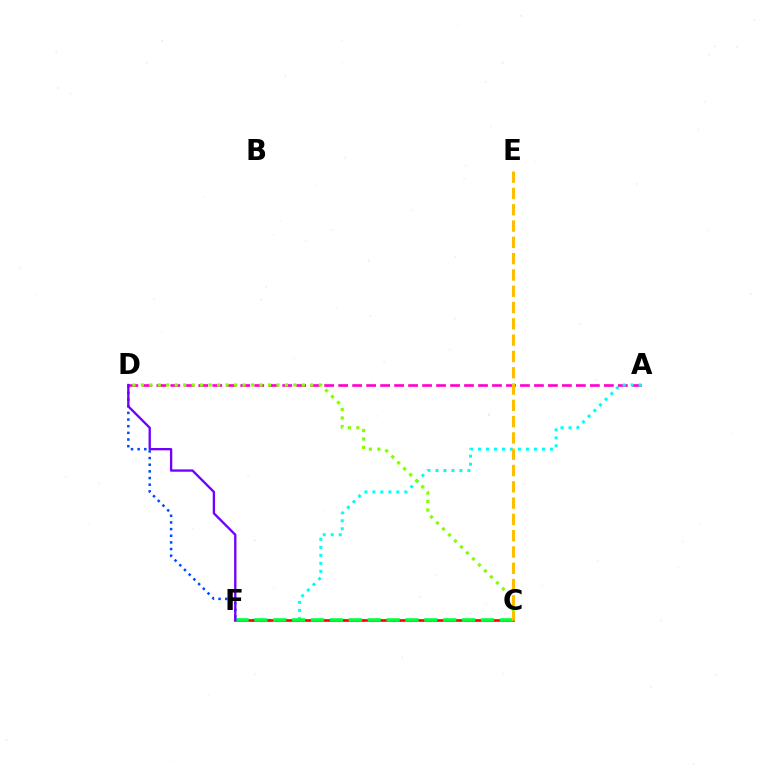{('A', 'D'): [{'color': '#ff00cf', 'line_style': 'dashed', 'thickness': 1.9}], ('A', 'F'): [{'color': '#00fff6', 'line_style': 'dotted', 'thickness': 2.17}], ('C', 'F'): [{'color': '#ff0000', 'line_style': 'solid', 'thickness': 1.9}, {'color': '#00ff39', 'line_style': 'dashed', 'thickness': 2.57}], ('D', 'F'): [{'color': '#004bff', 'line_style': 'dotted', 'thickness': 1.81}, {'color': '#7200ff', 'line_style': 'solid', 'thickness': 1.68}], ('C', 'D'): [{'color': '#84ff00', 'line_style': 'dotted', 'thickness': 2.3}], ('C', 'E'): [{'color': '#ffbd00', 'line_style': 'dashed', 'thickness': 2.21}]}